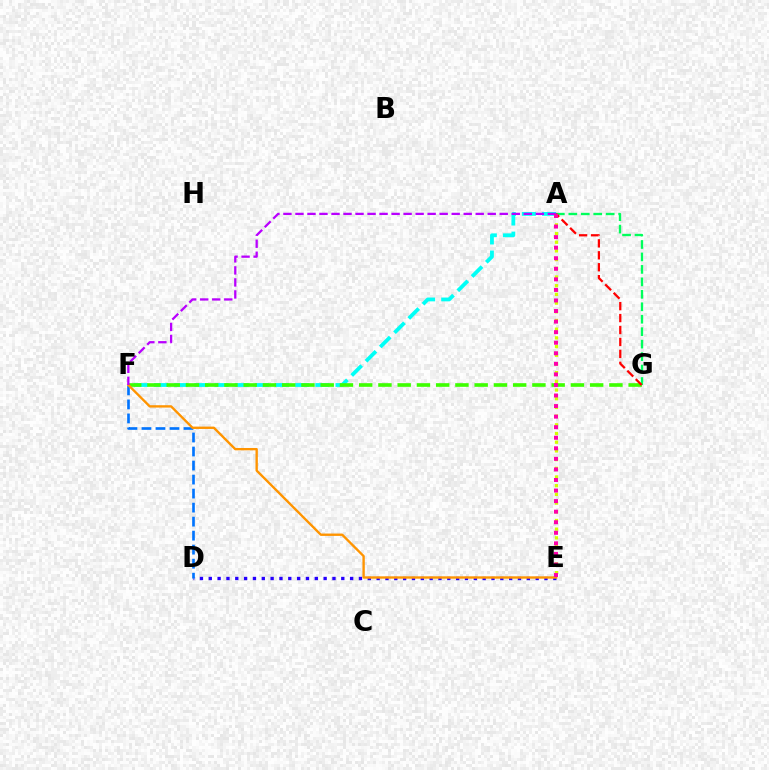{('A', 'G'): [{'color': '#00ff5c', 'line_style': 'dashed', 'thickness': 1.69}, {'color': '#ff0000', 'line_style': 'dashed', 'thickness': 1.62}], ('A', 'F'): [{'color': '#00fff6', 'line_style': 'dashed', 'thickness': 2.74}, {'color': '#b900ff', 'line_style': 'dashed', 'thickness': 1.63}], ('D', 'E'): [{'color': '#2500ff', 'line_style': 'dotted', 'thickness': 2.4}], ('F', 'G'): [{'color': '#3dff00', 'line_style': 'dashed', 'thickness': 2.61}], ('A', 'E'): [{'color': '#d1ff00', 'line_style': 'dotted', 'thickness': 2.36}, {'color': '#ff00ac', 'line_style': 'dotted', 'thickness': 2.87}], ('D', 'F'): [{'color': '#0074ff', 'line_style': 'dashed', 'thickness': 1.9}], ('E', 'F'): [{'color': '#ff9400', 'line_style': 'solid', 'thickness': 1.7}]}